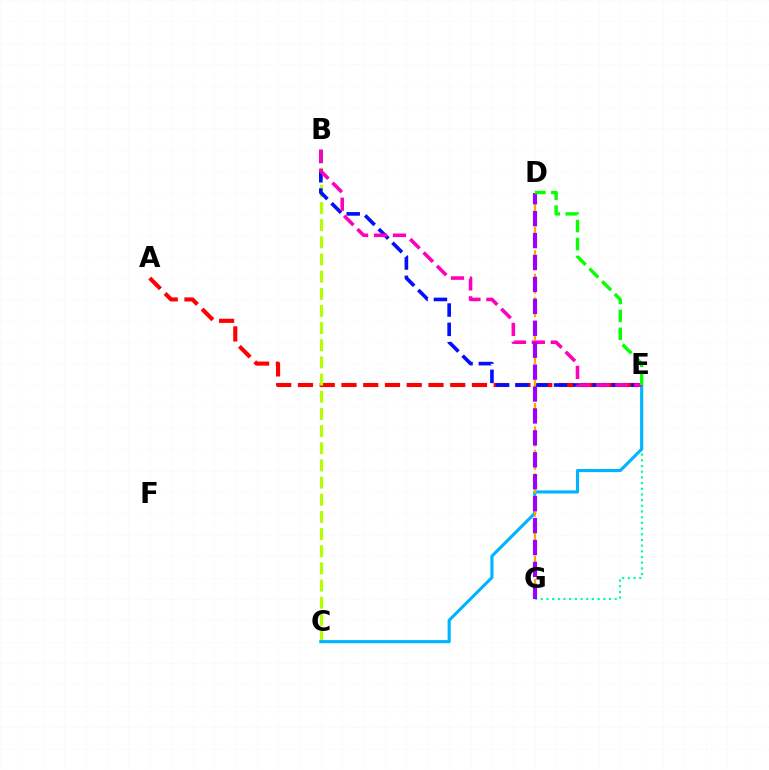{('A', 'E'): [{'color': '#ff0000', 'line_style': 'dashed', 'thickness': 2.96}], ('E', 'G'): [{'color': '#00ff9d', 'line_style': 'dotted', 'thickness': 1.55}], ('B', 'C'): [{'color': '#b3ff00', 'line_style': 'dashed', 'thickness': 2.33}], ('B', 'E'): [{'color': '#0010ff', 'line_style': 'dashed', 'thickness': 2.62}, {'color': '#ff00bd', 'line_style': 'dashed', 'thickness': 2.57}], ('C', 'E'): [{'color': '#00b5ff', 'line_style': 'solid', 'thickness': 2.25}], ('D', 'G'): [{'color': '#ffa500', 'line_style': 'dashed', 'thickness': 1.6}, {'color': '#9b00ff', 'line_style': 'dashed', 'thickness': 2.98}], ('D', 'E'): [{'color': '#08ff00', 'line_style': 'dashed', 'thickness': 2.44}]}